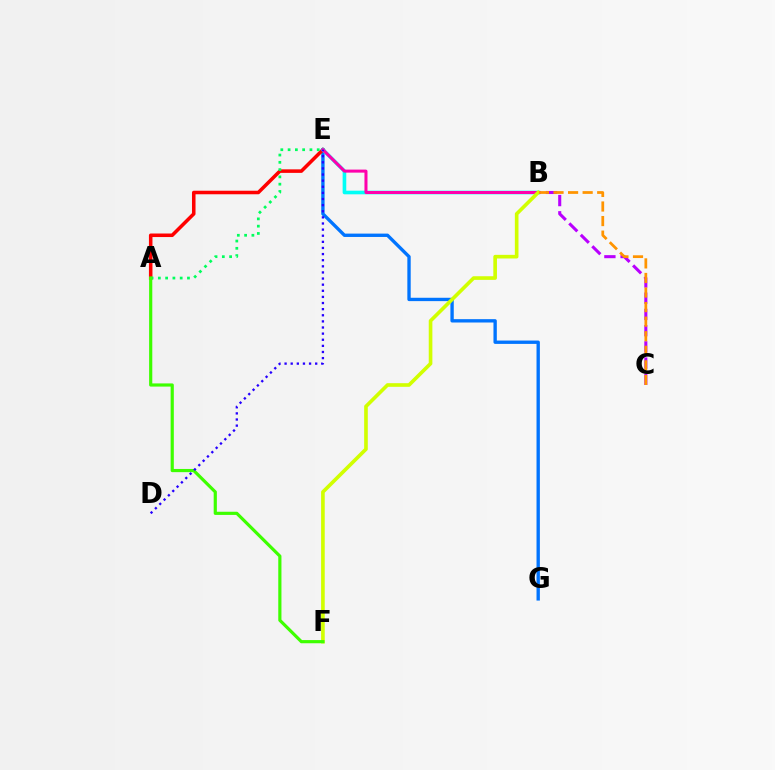{('B', 'C'): [{'color': '#b900ff', 'line_style': 'dashed', 'thickness': 2.2}, {'color': '#ff9400', 'line_style': 'dashed', 'thickness': 1.98}], ('E', 'G'): [{'color': '#0074ff', 'line_style': 'solid', 'thickness': 2.41}], ('A', 'E'): [{'color': '#ff0000', 'line_style': 'solid', 'thickness': 2.55}, {'color': '#00ff5c', 'line_style': 'dotted', 'thickness': 1.98}], ('B', 'E'): [{'color': '#00fff6', 'line_style': 'solid', 'thickness': 2.61}, {'color': '#ff00ac', 'line_style': 'solid', 'thickness': 2.18}], ('B', 'F'): [{'color': '#d1ff00', 'line_style': 'solid', 'thickness': 2.62}], ('A', 'F'): [{'color': '#3dff00', 'line_style': 'solid', 'thickness': 2.29}], ('D', 'E'): [{'color': '#2500ff', 'line_style': 'dotted', 'thickness': 1.66}]}